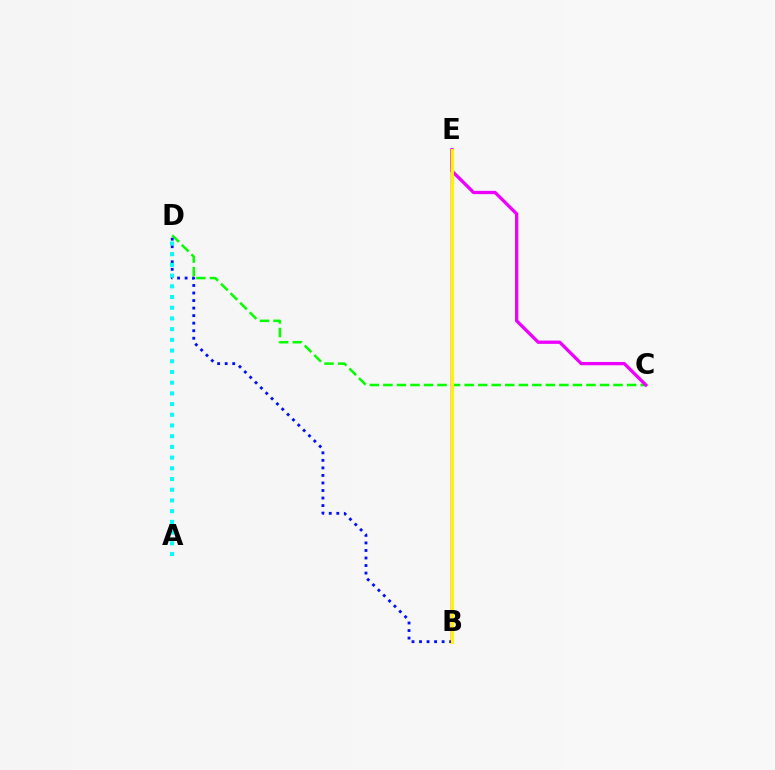{('C', 'D'): [{'color': '#08ff00', 'line_style': 'dashed', 'thickness': 1.84}], ('B', 'D'): [{'color': '#0010ff', 'line_style': 'dotted', 'thickness': 2.05}], ('B', 'E'): [{'color': '#ff0000', 'line_style': 'solid', 'thickness': 1.74}, {'color': '#fcf500', 'line_style': 'solid', 'thickness': 2.26}], ('C', 'E'): [{'color': '#ee00ff', 'line_style': 'solid', 'thickness': 2.37}], ('A', 'D'): [{'color': '#00fff6', 'line_style': 'dotted', 'thickness': 2.91}]}